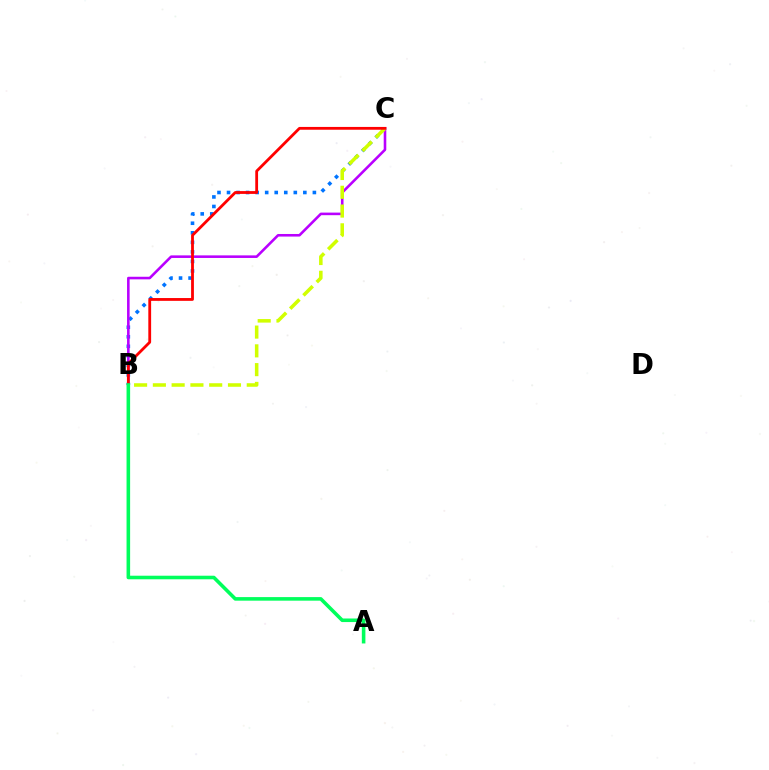{('B', 'C'): [{'color': '#0074ff', 'line_style': 'dotted', 'thickness': 2.59}, {'color': '#b900ff', 'line_style': 'solid', 'thickness': 1.86}, {'color': '#d1ff00', 'line_style': 'dashed', 'thickness': 2.55}, {'color': '#ff0000', 'line_style': 'solid', 'thickness': 2.02}], ('A', 'B'): [{'color': '#00ff5c', 'line_style': 'solid', 'thickness': 2.57}]}